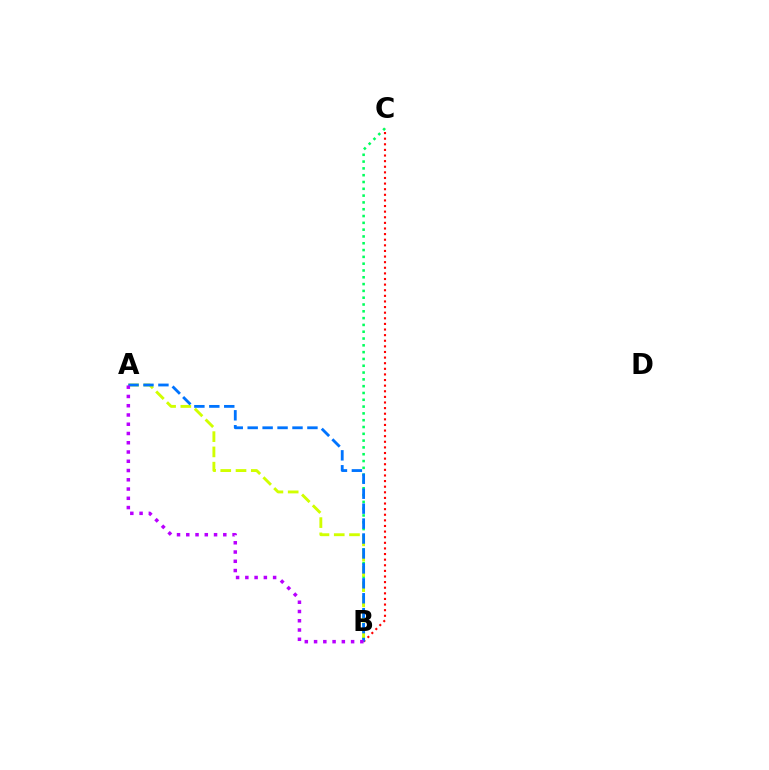{('B', 'C'): [{'color': '#ff0000', 'line_style': 'dotted', 'thickness': 1.53}, {'color': '#00ff5c', 'line_style': 'dotted', 'thickness': 1.85}], ('A', 'B'): [{'color': '#d1ff00', 'line_style': 'dashed', 'thickness': 2.07}, {'color': '#0074ff', 'line_style': 'dashed', 'thickness': 2.03}, {'color': '#b900ff', 'line_style': 'dotted', 'thickness': 2.52}]}